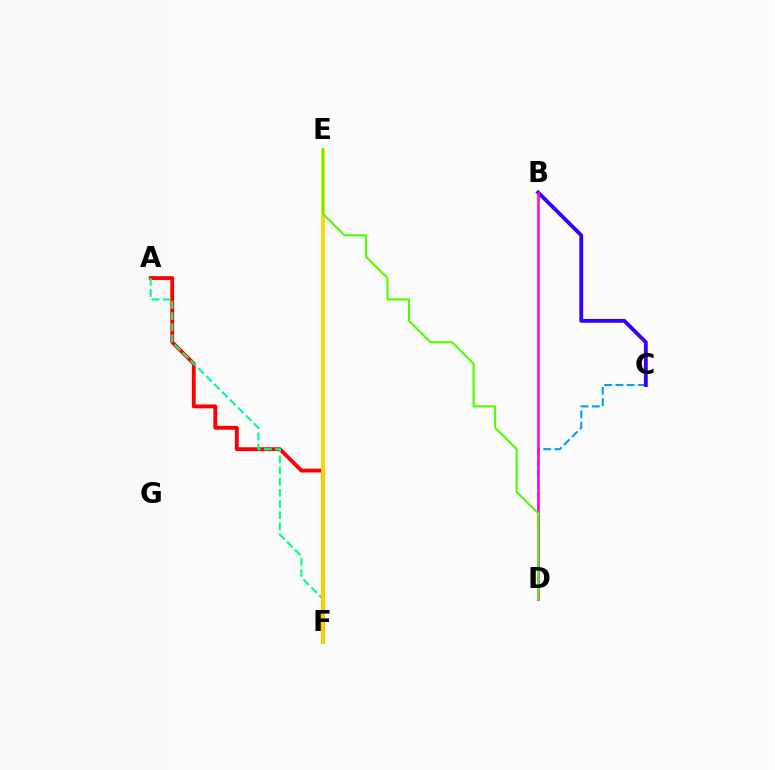{('A', 'F'): [{'color': '#ff0000', 'line_style': 'solid', 'thickness': 2.76}, {'color': '#00ff86', 'line_style': 'dashed', 'thickness': 1.51}], ('C', 'D'): [{'color': '#009eff', 'line_style': 'dashed', 'thickness': 1.53}], ('E', 'F'): [{'color': '#ffd500', 'line_style': 'solid', 'thickness': 2.69}], ('B', 'C'): [{'color': '#3700ff', 'line_style': 'solid', 'thickness': 2.77}], ('B', 'D'): [{'color': '#ff00ed', 'line_style': 'solid', 'thickness': 1.83}], ('D', 'E'): [{'color': '#4fff00', 'line_style': 'solid', 'thickness': 1.54}]}